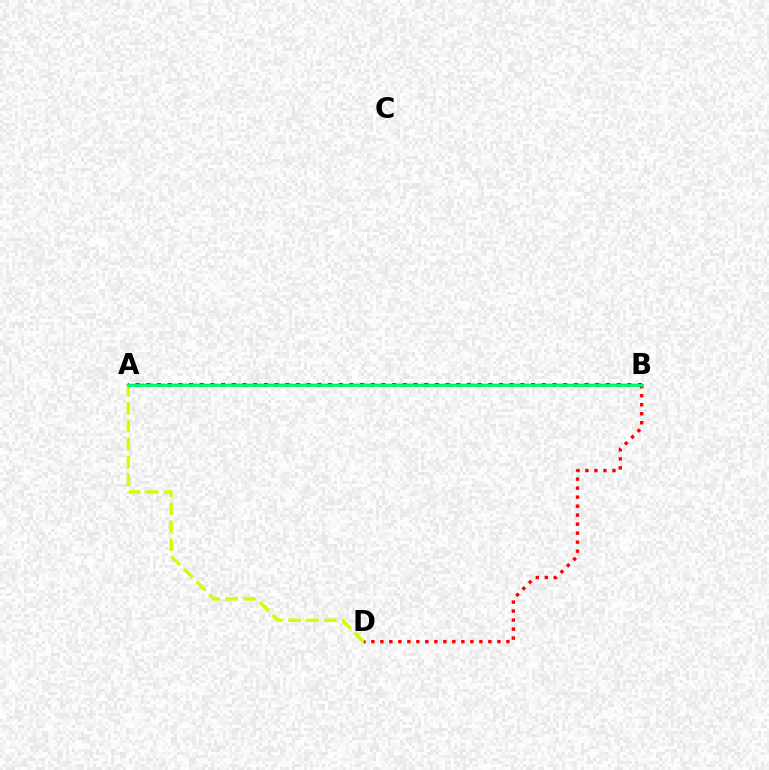{('A', 'B'): [{'color': '#b900ff', 'line_style': 'dotted', 'thickness': 2.9}, {'color': '#0074ff', 'line_style': 'solid', 'thickness': 1.74}, {'color': '#00ff5c', 'line_style': 'solid', 'thickness': 2.0}], ('B', 'D'): [{'color': '#ff0000', 'line_style': 'dotted', 'thickness': 2.45}], ('A', 'D'): [{'color': '#d1ff00', 'line_style': 'dashed', 'thickness': 2.44}]}